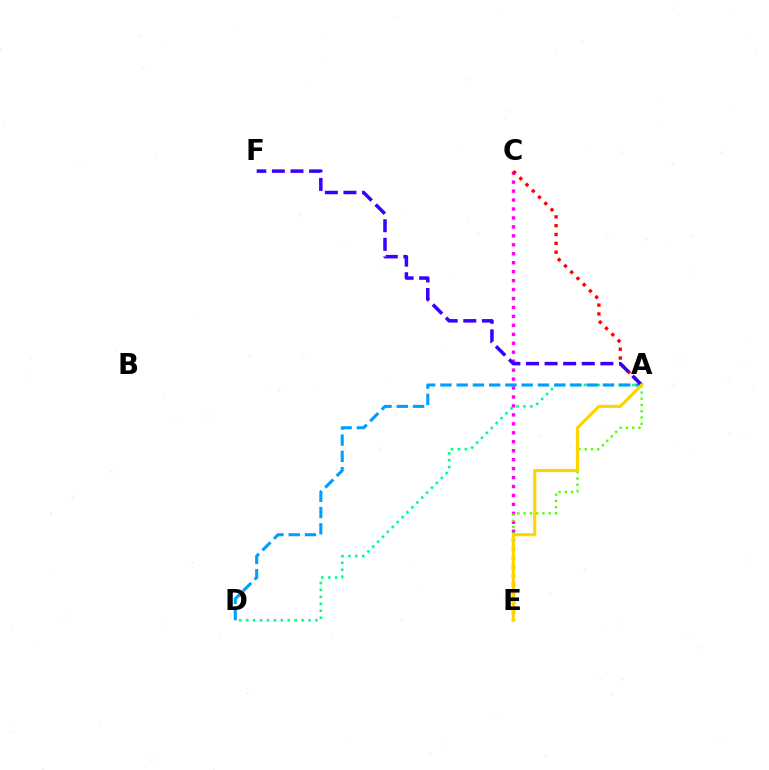{('C', 'E'): [{'color': '#ff00ed', 'line_style': 'dotted', 'thickness': 2.43}], ('A', 'D'): [{'color': '#00ff86', 'line_style': 'dotted', 'thickness': 1.88}, {'color': '#009eff', 'line_style': 'dashed', 'thickness': 2.21}], ('A', 'C'): [{'color': '#ff0000', 'line_style': 'dotted', 'thickness': 2.4}], ('A', 'E'): [{'color': '#4fff00', 'line_style': 'dotted', 'thickness': 1.7}, {'color': '#ffd500', 'line_style': 'solid', 'thickness': 2.28}], ('A', 'F'): [{'color': '#3700ff', 'line_style': 'dashed', 'thickness': 2.53}]}